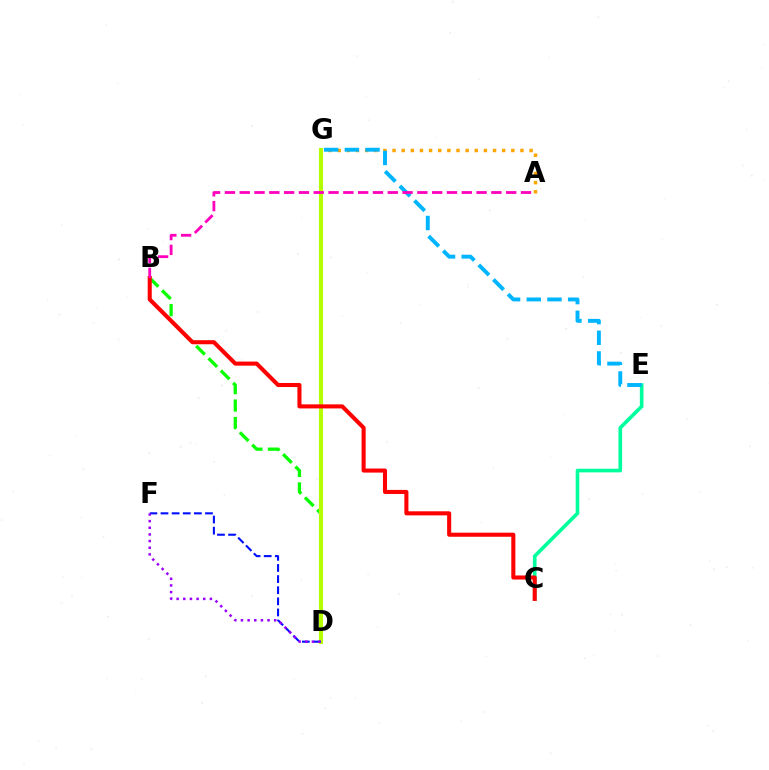{('B', 'D'): [{'color': '#08ff00', 'line_style': 'dashed', 'thickness': 2.37}], ('A', 'G'): [{'color': '#ffa500', 'line_style': 'dotted', 'thickness': 2.48}], ('D', 'G'): [{'color': '#b3ff00', 'line_style': 'solid', 'thickness': 2.96}], ('D', 'F'): [{'color': '#0010ff', 'line_style': 'dashed', 'thickness': 1.51}, {'color': '#9b00ff', 'line_style': 'dotted', 'thickness': 1.81}], ('C', 'E'): [{'color': '#00ff9d', 'line_style': 'solid', 'thickness': 2.63}], ('B', 'C'): [{'color': '#ff0000', 'line_style': 'solid', 'thickness': 2.93}], ('E', 'G'): [{'color': '#00b5ff', 'line_style': 'dashed', 'thickness': 2.81}], ('A', 'B'): [{'color': '#ff00bd', 'line_style': 'dashed', 'thickness': 2.01}]}